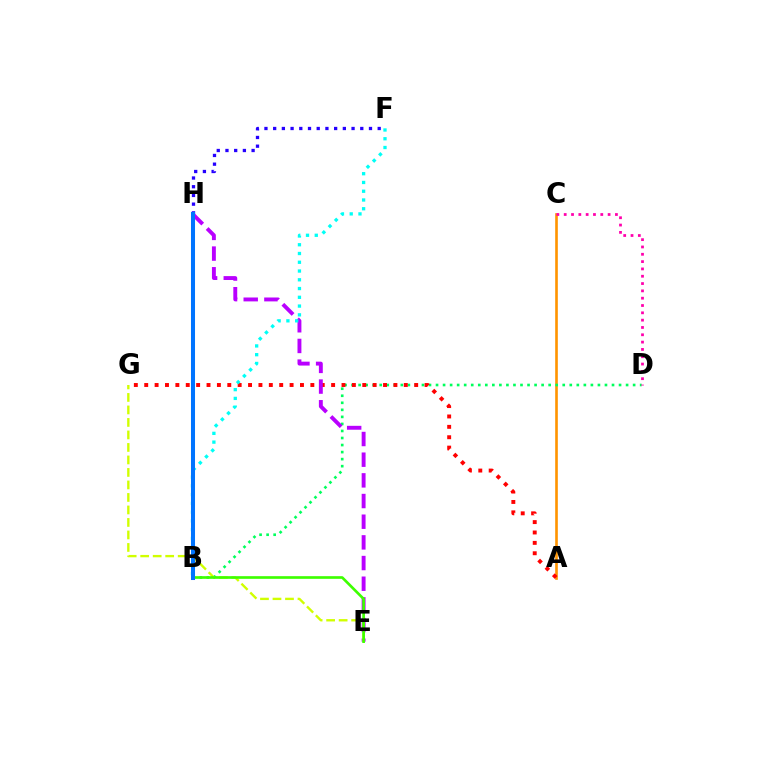{('F', 'H'): [{'color': '#2500ff', 'line_style': 'dotted', 'thickness': 2.37}], ('A', 'C'): [{'color': '#ff9400', 'line_style': 'solid', 'thickness': 1.89}], ('B', 'D'): [{'color': '#00ff5c', 'line_style': 'dotted', 'thickness': 1.91}], ('A', 'G'): [{'color': '#ff0000', 'line_style': 'dotted', 'thickness': 2.82}], ('E', 'H'): [{'color': '#b900ff', 'line_style': 'dashed', 'thickness': 2.81}], ('C', 'D'): [{'color': '#ff00ac', 'line_style': 'dotted', 'thickness': 1.99}], ('E', 'G'): [{'color': '#d1ff00', 'line_style': 'dashed', 'thickness': 1.7}], ('B', 'F'): [{'color': '#00fff6', 'line_style': 'dotted', 'thickness': 2.38}], ('B', 'E'): [{'color': '#3dff00', 'line_style': 'solid', 'thickness': 1.92}], ('B', 'H'): [{'color': '#0074ff', 'line_style': 'solid', 'thickness': 2.91}]}